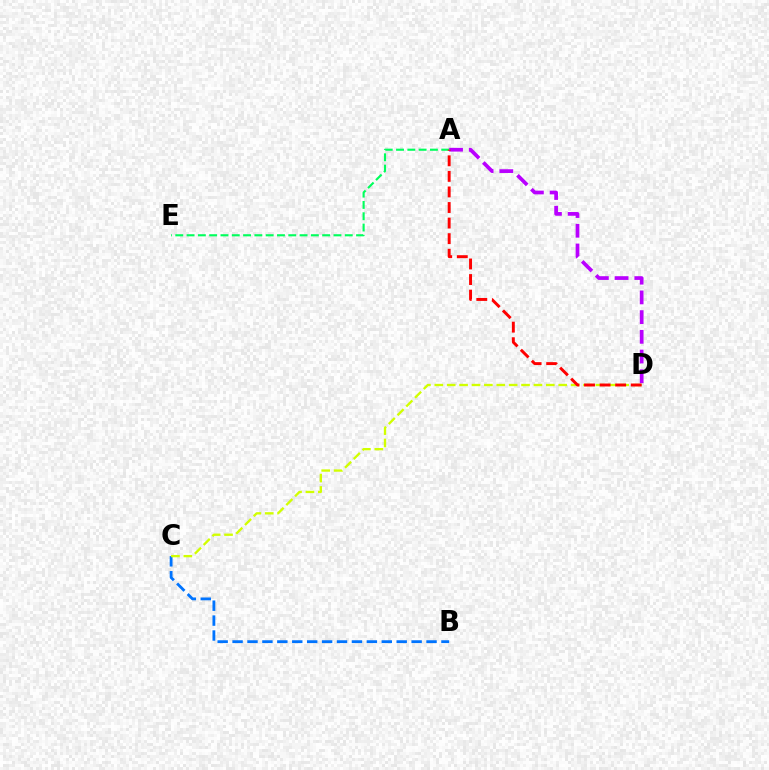{('A', 'D'): [{'color': '#b900ff', 'line_style': 'dashed', 'thickness': 2.68}, {'color': '#ff0000', 'line_style': 'dashed', 'thickness': 2.12}], ('B', 'C'): [{'color': '#0074ff', 'line_style': 'dashed', 'thickness': 2.03}], ('A', 'E'): [{'color': '#00ff5c', 'line_style': 'dashed', 'thickness': 1.54}], ('C', 'D'): [{'color': '#d1ff00', 'line_style': 'dashed', 'thickness': 1.68}]}